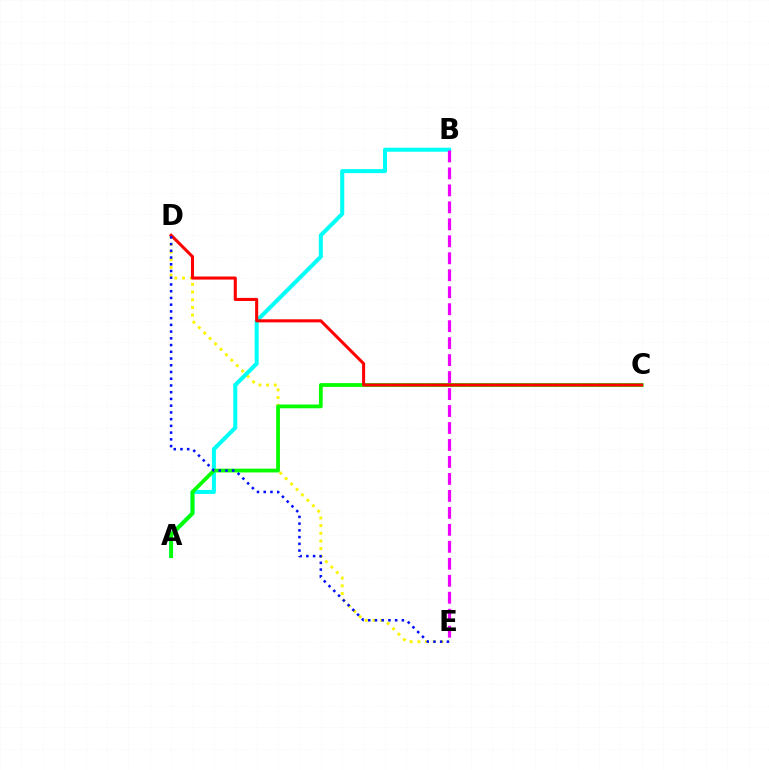{('D', 'E'): [{'color': '#fcf500', 'line_style': 'dotted', 'thickness': 2.08}, {'color': '#0010ff', 'line_style': 'dotted', 'thickness': 1.83}], ('A', 'B'): [{'color': '#00fff6', 'line_style': 'solid', 'thickness': 2.9}], ('A', 'C'): [{'color': '#08ff00', 'line_style': 'solid', 'thickness': 2.72}], ('C', 'D'): [{'color': '#ff0000', 'line_style': 'solid', 'thickness': 2.21}], ('B', 'E'): [{'color': '#ee00ff', 'line_style': 'dashed', 'thickness': 2.31}]}